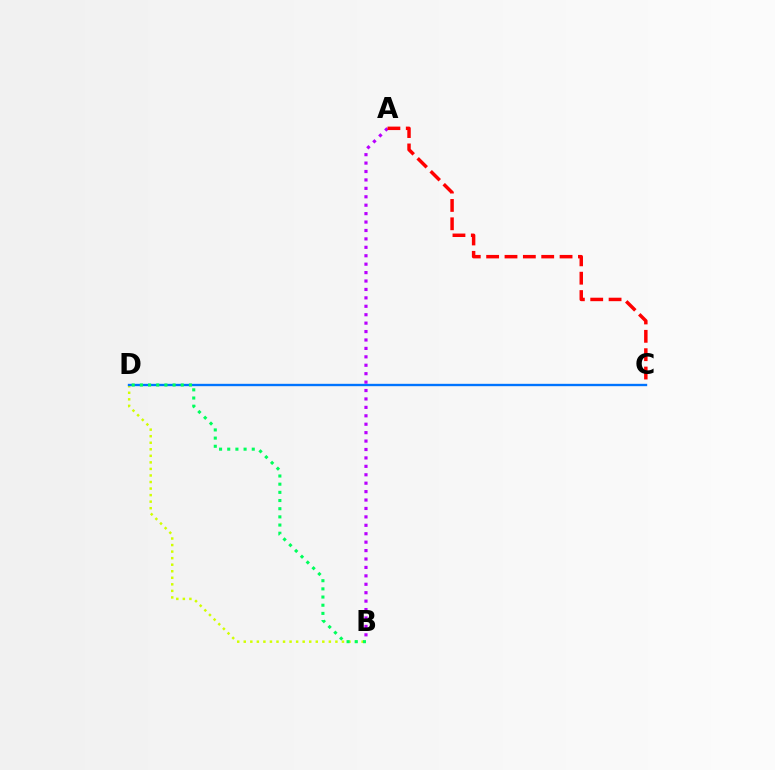{('B', 'D'): [{'color': '#d1ff00', 'line_style': 'dotted', 'thickness': 1.78}, {'color': '#00ff5c', 'line_style': 'dotted', 'thickness': 2.22}], ('C', 'D'): [{'color': '#0074ff', 'line_style': 'solid', 'thickness': 1.7}], ('A', 'B'): [{'color': '#b900ff', 'line_style': 'dotted', 'thickness': 2.29}], ('A', 'C'): [{'color': '#ff0000', 'line_style': 'dashed', 'thickness': 2.49}]}